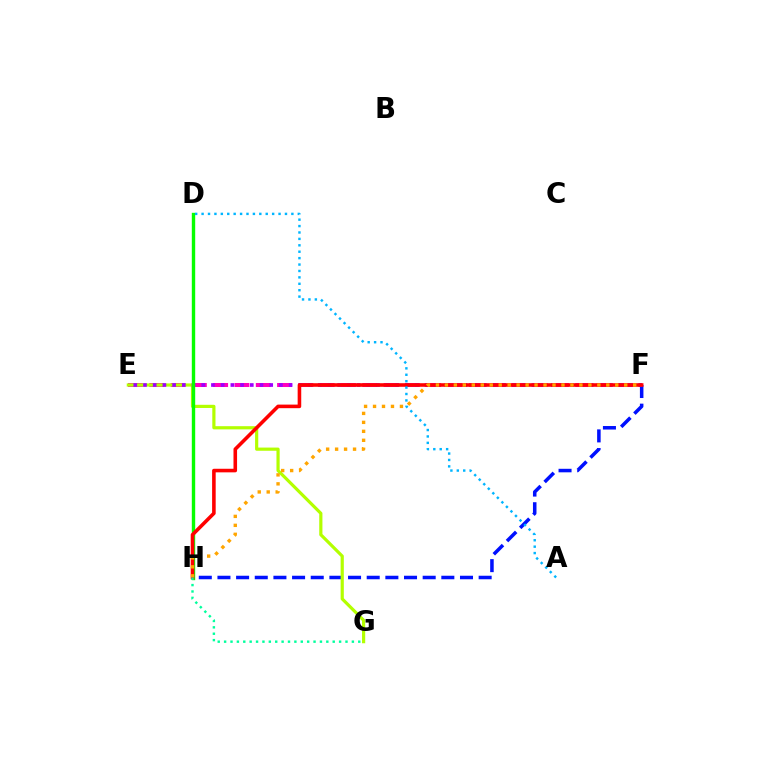{('F', 'H'): [{'color': '#0010ff', 'line_style': 'dashed', 'thickness': 2.53}, {'color': '#ff0000', 'line_style': 'solid', 'thickness': 2.58}, {'color': '#ffa500', 'line_style': 'dotted', 'thickness': 2.44}], ('E', 'F'): [{'color': '#ff00bd', 'line_style': 'dashed', 'thickness': 2.89}, {'color': '#9b00ff', 'line_style': 'dotted', 'thickness': 2.64}], ('E', 'G'): [{'color': '#b3ff00', 'line_style': 'solid', 'thickness': 2.29}], ('D', 'H'): [{'color': '#08ff00', 'line_style': 'solid', 'thickness': 2.44}], ('G', 'H'): [{'color': '#00ff9d', 'line_style': 'dotted', 'thickness': 1.74}], ('A', 'D'): [{'color': '#00b5ff', 'line_style': 'dotted', 'thickness': 1.74}]}